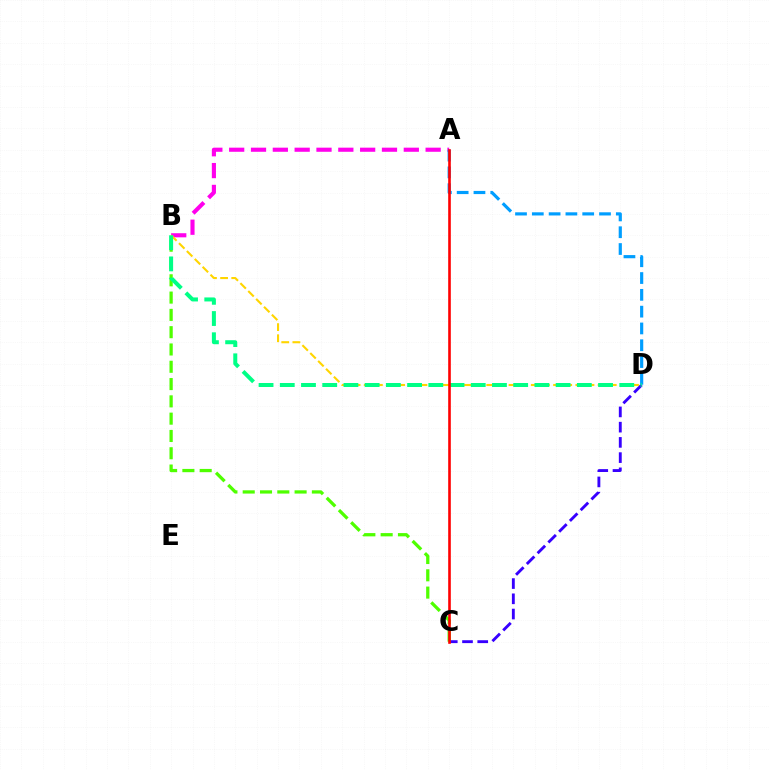{('A', 'B'): [{'color': '#ff00ed', 'line_style': 'dashed', 'thickness': 2.97}], ('B', 'C'): [{'color': '#4fff00', 'line_style': 'dashed', 'thickness': 2.35}], ('C', 'D'): [{'color': '#3700ff', 'line_style': 'dashed', 'thickness': 2.07}], ('B', 'D'): [{'color': '#ffd500', 'line_style': 'dashed', 'thickness': 1.51}, {'color': '#00ff86', 'line_style': 'dashed', 'thickness': 2.88}], ('A', 'D'): [{'color': '#009eff', 'line_style': 'dashed', 'thickness': 2.28}], ('A', 'C'): [{'color': '#ff0000', 'line_style': 'solid', 'thickness': 1.88}]}